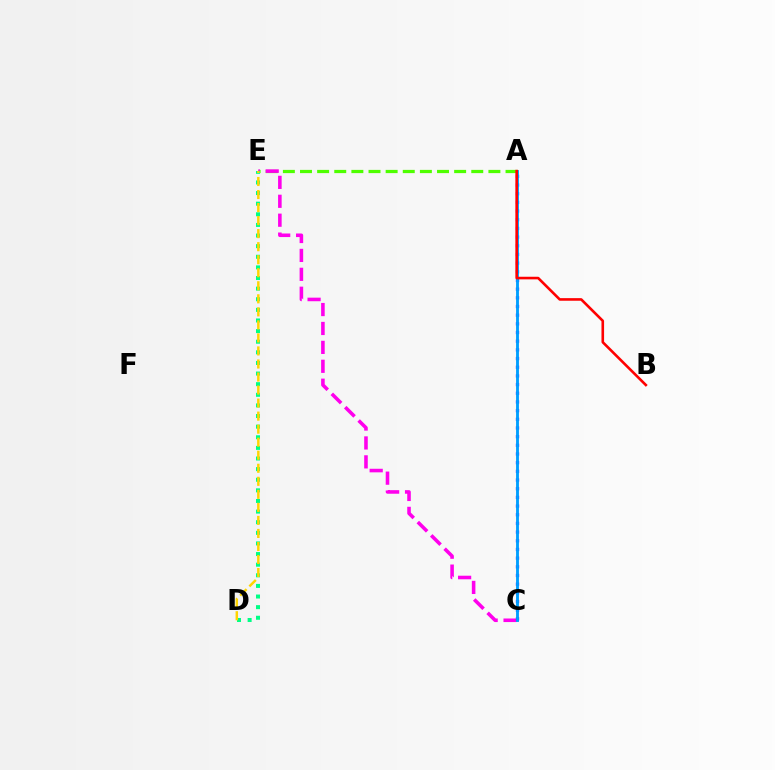{('A', 'E'): [{'color': '#4fff00', 'line_style': 'dashed', 'thickness': 2.33}], ('C', 'E'): [{'color': '#ff00ed', 'line_style': 'dashed', 'thickness': 2.57}], ('A', 'C'): [{'color': '#3700ff', 'line_style': 'dotted', 'thickness': 2.36}, {'color': '#009eff', 'line_style': 'solid', 'thickness': 2.06}], ('A', 'B'): [{'color': '#ff0000', 'line_style': 'solid', 'thickness': 1.88}], ('D', 'E'): [{'color': '#00ff86', 'line_style': 'dotted', 'thickness': 2.88}, {'color': '#ffd500', 'line_style': 'dashed', 'thickness': 1.77}]}